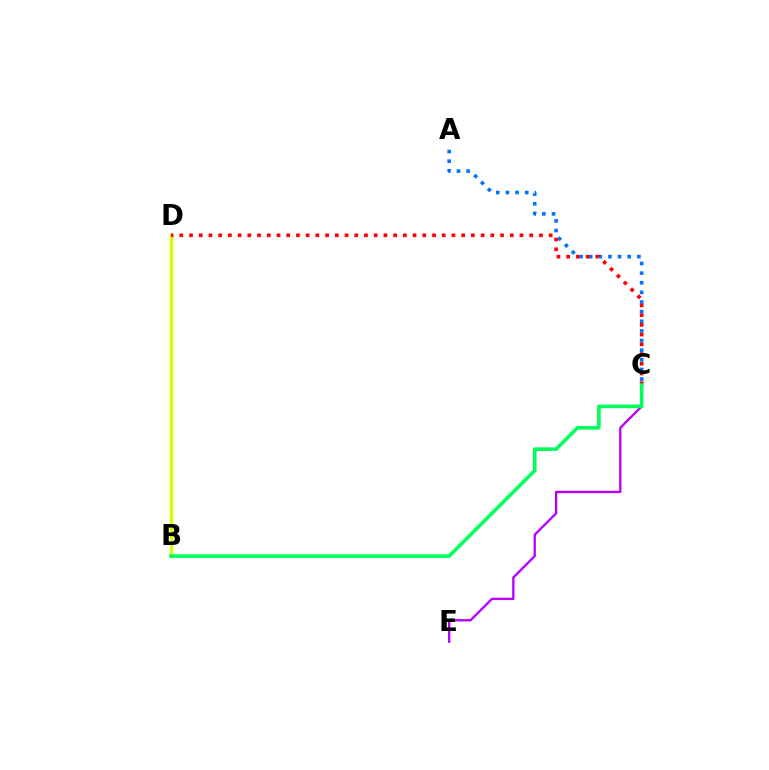{('B', 'D'): [{'color': '#d1ff00', 'line_style': 'solid', 'thickness': 2.42}], ('A', 'C'): [{'color': '#0074ff', 'line_style': 'dotted', 'thickness': 2.62}], ('C', 'D'): [{'color': '#ff0000', 'line_style': 'dotted', 'thickness': 2.64}], ('C', 'E'): [{'color': '#b900ff', 'line_style': 'solid', 'thickness': 1.68}], ('B', 'C'): [{'color': '#00ff5c', 'line_style': 'solid', 'thickness': 2.61}]}